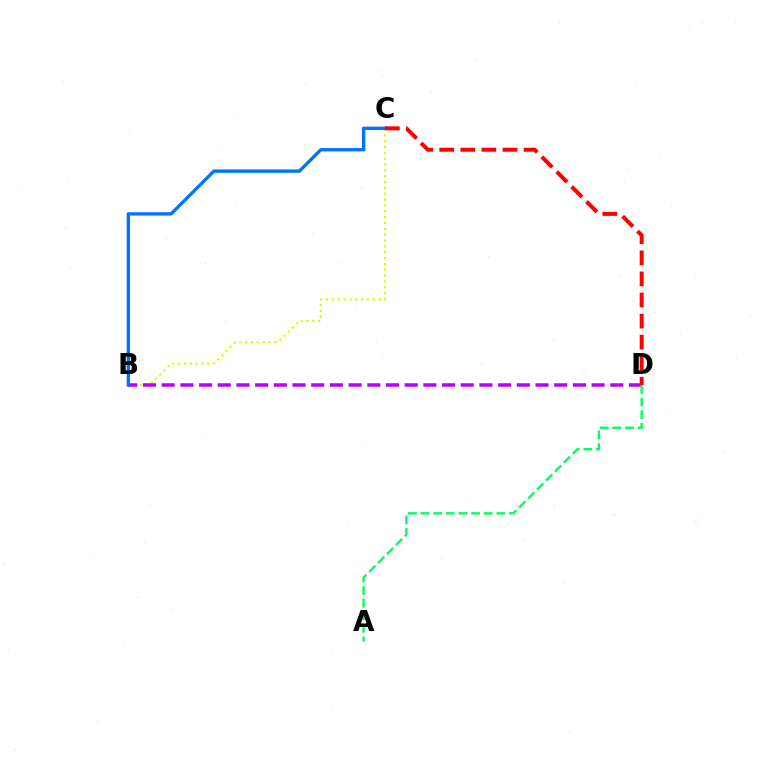{('B', 'C'): [{'color': '#d1ff00', 'line_style': 'dotted', 'thickness': 1.59}, {'color': '#0074ff', 'line_style': 'solid', 'thickness': 2.4}], ('B', 'D'): [{'color': '#b900ff', 'line_style': 'dashed', 'thickness': 2.54}], ('A', 'D'): [{'color': '#00ff5c', 'line_style': 'dashed', 'thickness': 1.71}], ('C', 'D'): [{'color': '#ff0000', 'line_style': 'dashed', 'thickness': 2.86}]}